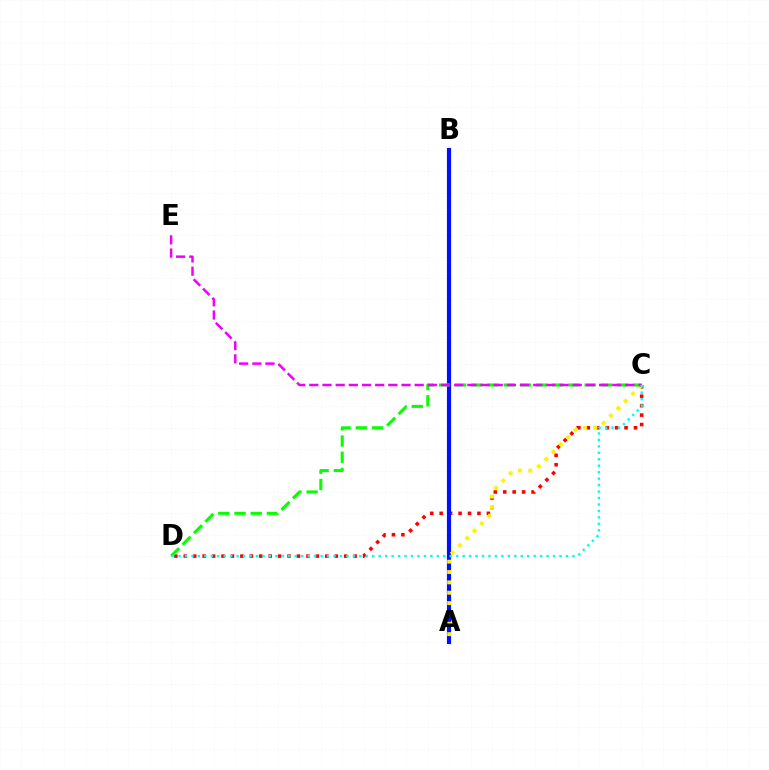{('C', 'D'): [{'color': '#ff0000', 'line_style': 'dotted', 'thickness': 2.56}, {'color': '#08ff00', 'line_style': 'dashed', 'thickness': 2.2}, {'color': '#00fff6', 'line_style': 'dotted', 'thickness': 1.75}], ('A', 'B'): [{'color': '#0010ff', 'line_style': 'solid', 'thickness': 2.99}], ('A', 'C'): [{'color': '#fcf500', 'line_style': 'dotted', 'thickness': 2.81}], ('C', 'E'): [{'color': '#ee00ff', 'line_style': 'dashed', 'thickness': 1.79}]}